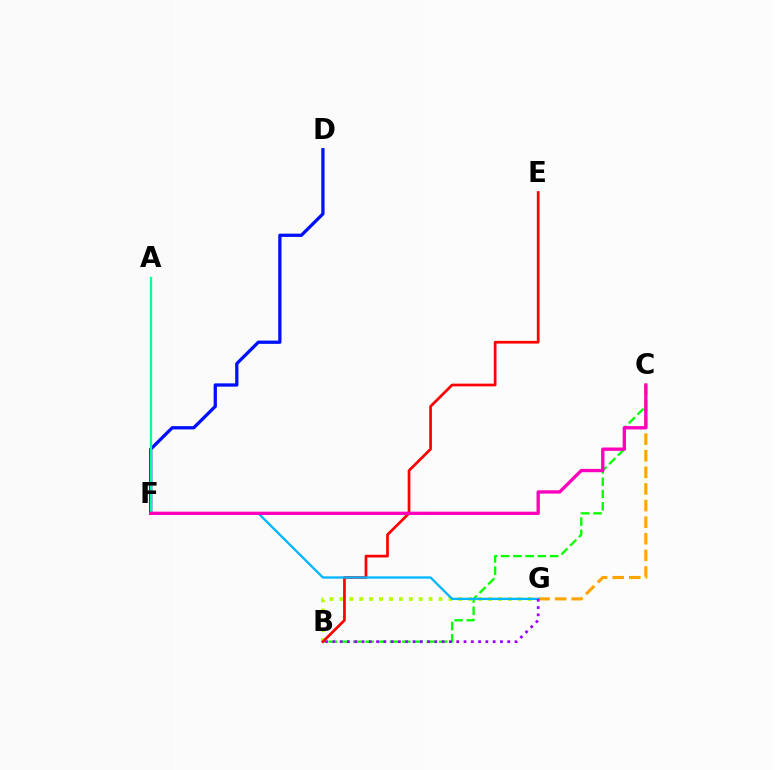{('B', 'G'): [{'color': '#b3ff00', 'line_style': 'dotted', 'thickness': 2.69}, {'color': '#9b00ff', 'line_style': 'dotted', 'thickness': 1.98}], ('B', 'C'): [{'color': '#08ff00', 'line_style': 'dashed', 'thickness': 1.67}], ('C', 'G'): [{'color': '#ffa500', 'line_style': 'dashed', 'thickness': 2.26}], ('D', 'F'): [{'color': '#0010ff', 'line_style': 'solid', 'thickness': 2.36}], ('B', 'E'): [{'color': '#ff0000', 'line_style': 'solid', 'thickness': 1.95}], ('F', 'G'): [{'color': '#00b5ff', 'line_style': 'solid', 'thickness': 1.66}], ('A', 'F'): [{'color': '#00ff9d', 'line_style': 'solid', 'thickness': 1.63}], ('C', 'F'): [{'color': '#ff00bd', 'line_style': 'solid', 'thickness': 2.39}]}